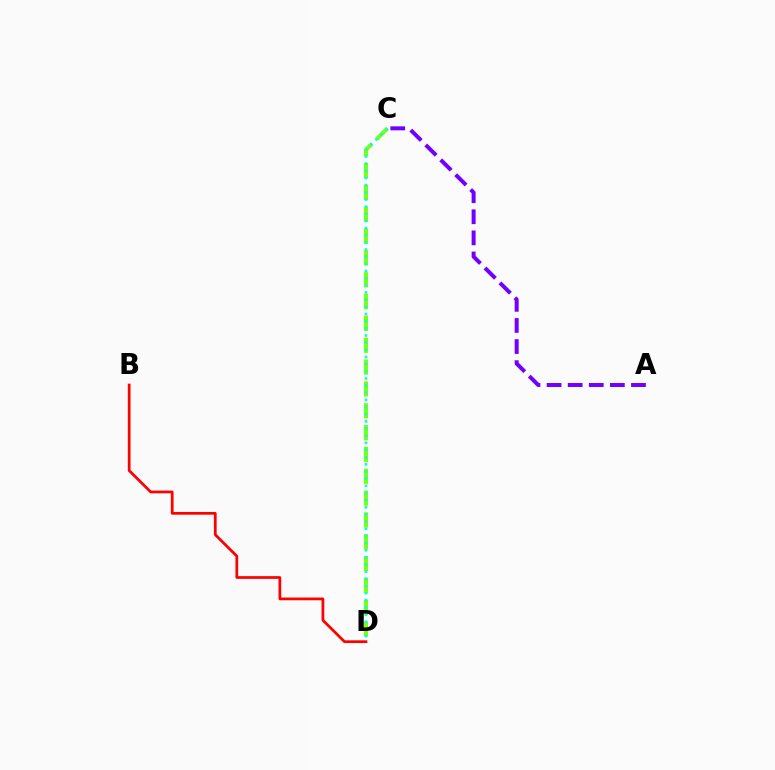{('A', 'C'): [{'color': '#7200ff', 'line_style': 'dashed', 'thickness': 2.87}], ('C', 'D'): [{'color': '#84ff00', 'line_style': 'dashed', 'thickness': 2.97}, {'color': '#00fff6', 'line_style': 'dotted', 'thickness': 1.94}], ('B', 'D'): [{'color': '#ff0000', 'line_style': 'solid', 'thickness': 1.97}]}